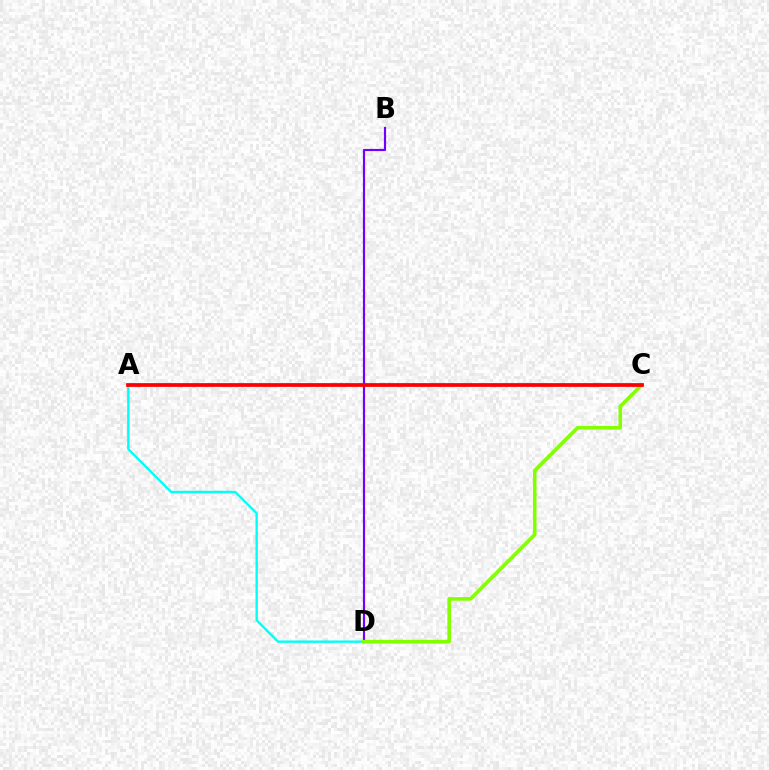{('B', 'D'): [{'color': '#7200ff', 'line_style': 'solid', 'thickness': 1.57}], ('A', 'D'): [{'color': '#00fff6', 'line_style': 'solid', 'thickness': 1.7}], ('C', 'D'): [{'color': '#84ff00', 'line_style': 'solid', 'thickness': 2.59}], ('A', 'C'): [{'color': '#ff0000', 'line_style': 'solid', 'thickness': 2.69}]}